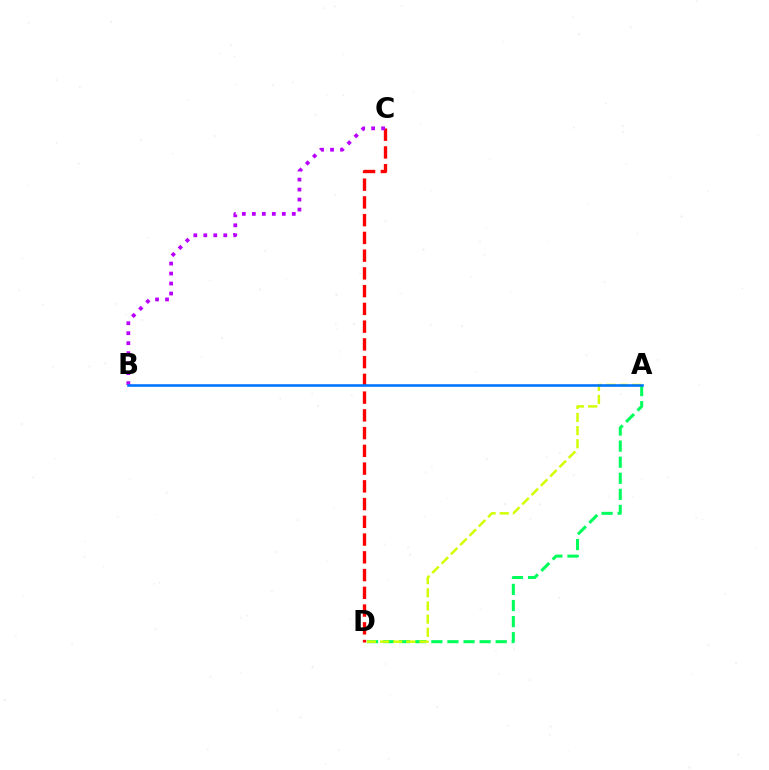{('C', 'D'): [{'color': '#ff0000', 'line_style': 'dashed', 'thickness': 2.41}], ('A', 'D'): [{'color': '#00ff5c', 'line_style': 'dashed', 'thickness': 2.19}, {'color': '#d1ff00', 'line_style': 'dashed', 'thickness': 1.79}], ('B', 'C'): [{'color': '#b900ff', 'line_style': 'dotted', 'thickness': 2.71}], ('A', 'B'): [{'color': '#0074ff', 'line_style': 'solid', 'thickness': 1.87}]}